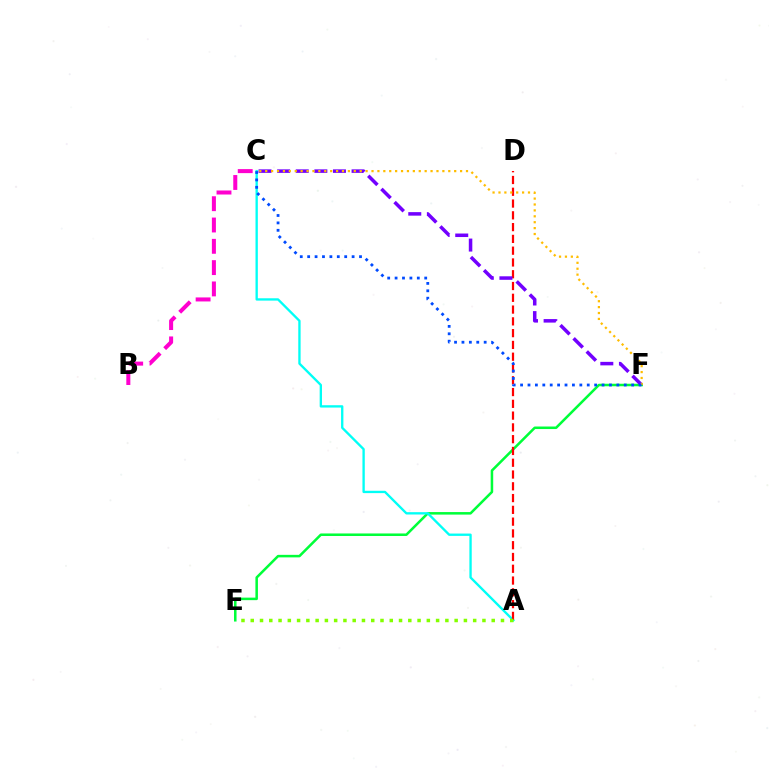{('E', 'F'): [{'color': '#00ff39', 'line_style': 'solid', 'thickness': 1.82}], ('A', 'C'): [{'color': '#00fff6', 'line_style': 'solid', 'thickness': 1.68}], ('A', 'D'): [{'color': '#ff0000', 'line_style': 'dashed', 'thickness': 1.6}], ('C', 'F'): [{'color': '#7200ff', 'line_style': 'dashed', 'thickness': 2.53}, {'color': '#ffbd00', 'line_style': 'dotted', 'thickness': 1.6}, {'color': '#004bff', 'line_style': 'dotted', 'thickness': 2.01}], ('B', 'C'): [{'color': '#ff00cf', 'line_style': 'dashed', 'thickness': 2.89}], ('A', 'E'): [{'color': '#84ff00', 'line_style': 'dotted', 'thickness': 2.52}]}